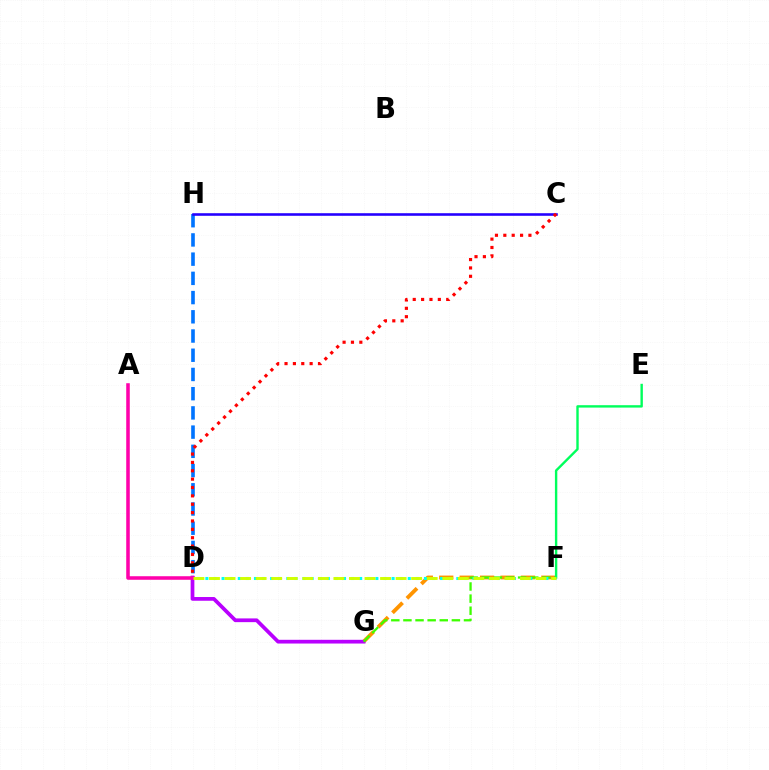{('F', 'G'): [{'color': '#ff9400', 'line_style': 'dashed', 'thickness': 2.77}, {'color': '#3dff00', 'line_style': 'dashed', 'thickness': 1.65}], ('D', 'H'): [{'color': '#0074ff', 'line_style': 'dashed', 'thickness': 2.61}], ('D', 'G'): [{'color': '#b900ff', 'line_style': 'solid', 'thickness': 2.69}], ('A', 'D'): [{'color': '#ff00ac', 'line_style': 'solid', 'thickness': 2.55}], ('C', 'H'): [{'color': '#2500ff', 'line_style': 'solid', 'thickness': 1.86}], ('D', 'F'): [{'color': '#00fff6', 'line_style': 'dotted', 'thickness': 2.2}, {'color': '#d1ff00', 'line_style': 'dashed', 'thickness': 2.11}], ('E', 'F'): [{'color': '#00ff5c', 'line_style': 'solid', 'thickness': 1.72}], ('C', 'D'): [{'color': '#ff0000', 'line_style': 'dotted', 'thickness': 2.27}]}